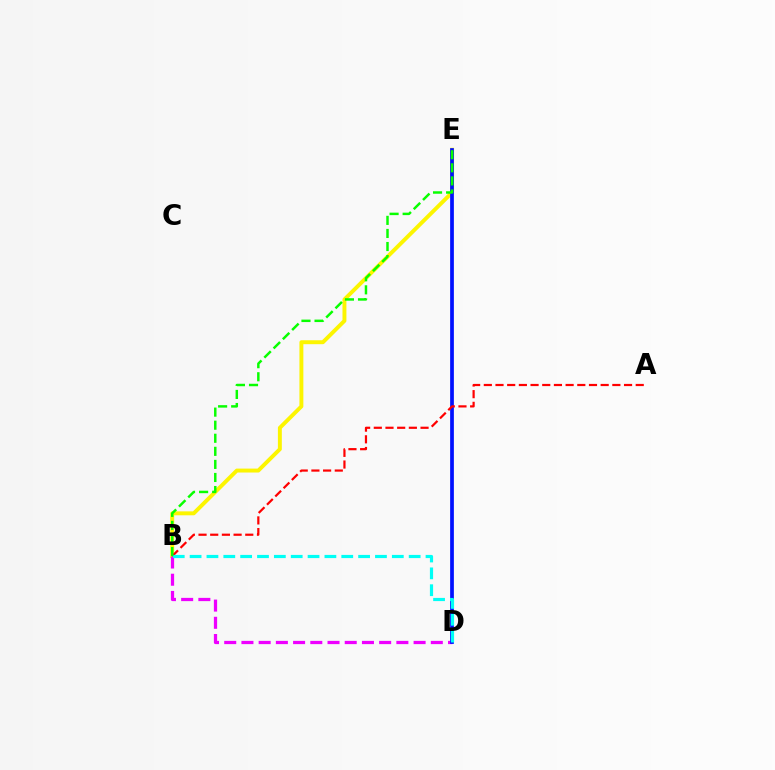{('B', 'E'): [{'color': '#fcf500', 'line_style': 'solid', 'thickness': 2.83}, {'color': '#08ff00', 'line_style': 'dashed', 'thickness': 1.78}], ('B', 'D'): [{'color': '#ee00ff', 'line_style': 'dashed', 'thickness': 2.34}, {'color': '#00fff6', 'line_style': 'dashed', 'thickness': 2.29}], ('D', 'E'): [{'color': '#0010ff', 'line_style': 'solid', 'thickness': 2.69}], ('A', 'B'): [{'color': '#ff0000', 'line_style': 'dashed', 'thickness': 1.59}]}